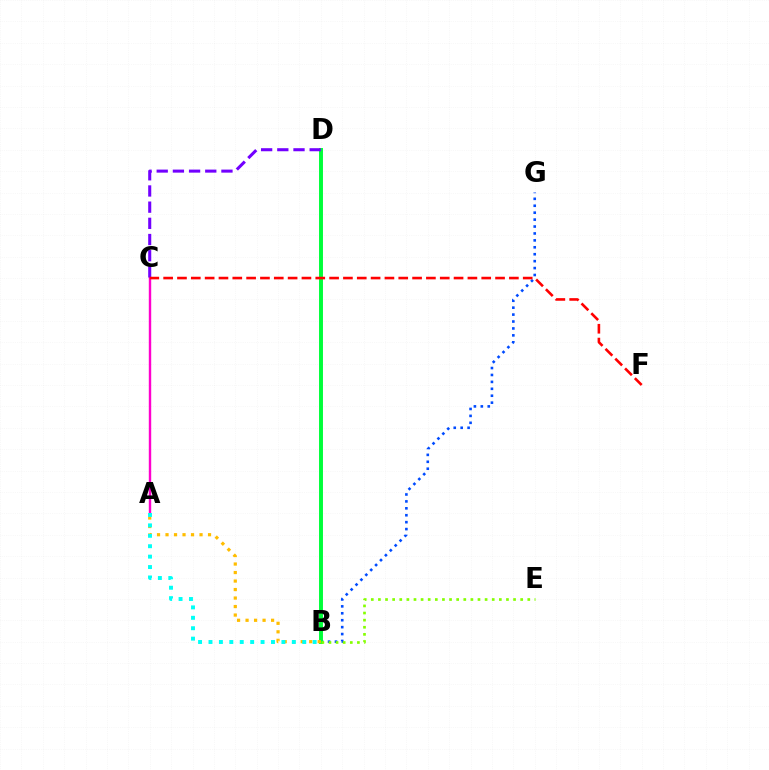{('A', 'C'): [{'color': '#ff00cf', 'line_style': 'solid', 'thickness': 1.74}], ('B', 'G'): [{'color': '#004bff', 'line_style': 'dotted', 'thickness': 1.88}], ('B', 'D'): [{'color': '#00ff39', 'line_style': 'solid', 'thickness': 2.83}], ('A', 'B'): [{'color': '#ffbd00', 'line_style': 'dotted', 'thickness': 2.31}, {'color': '#00fff6', 'line_style': 'dotted', 'thickness': 2.83}], ('B', 'E'): [{'color': '#84ff00', 'line_style': 'dotted', 'thickness': 1.93}], ('C', 'D'): [{'color': '#7200ff', 'line_style': 'dashed', 'thickness': 2.2}], ('C', 'F'): [{'color': '#ff0000', 'line_style': 'dashed', 'thickness': 1.88}]}